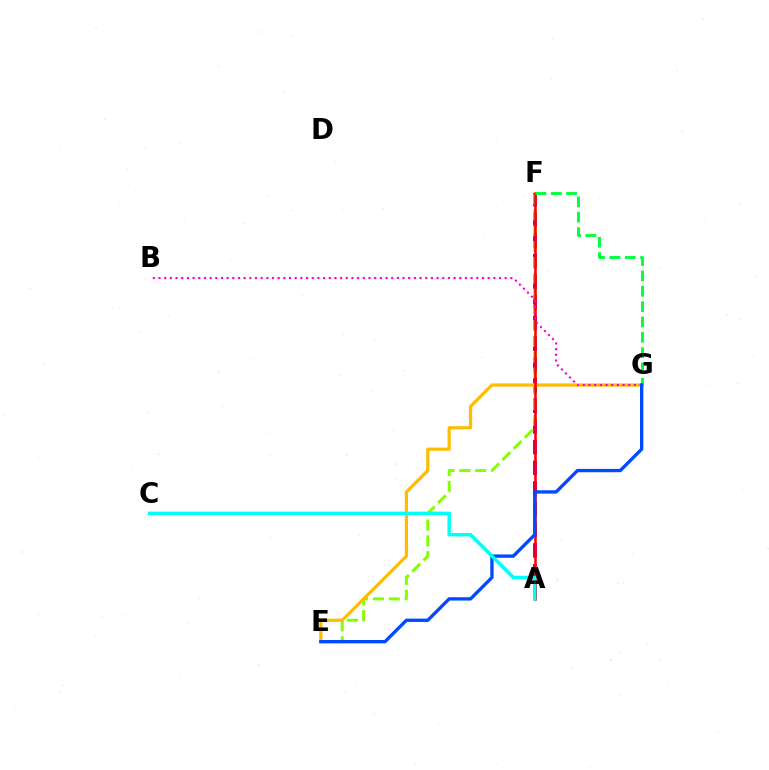{('A', 'F'): [{'color': '#7200ff', 'line_style': 'dashed', 'thickness': 2.81}, {'color': '#ff0000', 'line_style': 'solid', 'thickness': 1.84}], ('E', 'F'): [{'color': '#84ff00', 'line_style': 'dashed', 'thickness': 2.15}], ('E', 'G'): [{'color': '#ffbd00', 'line_style': 'solid', 'thickness': 2.32}, {'color': '#004bff', 'line_style': 'solid', 'thickness': 2.4}], ('B', 'G'): [{'color': '#ff00cf', 'line_style': 'dotted', 'thickness': 1.54}], ('F', 'G'): [{'color': '#00ff39', 'line_style': 'dashed', 'thickness': 2.08}], ('A', 'C'): [{'color': '#00fff6', 'line_style': 'solid', 'thickness': 2.49}]}